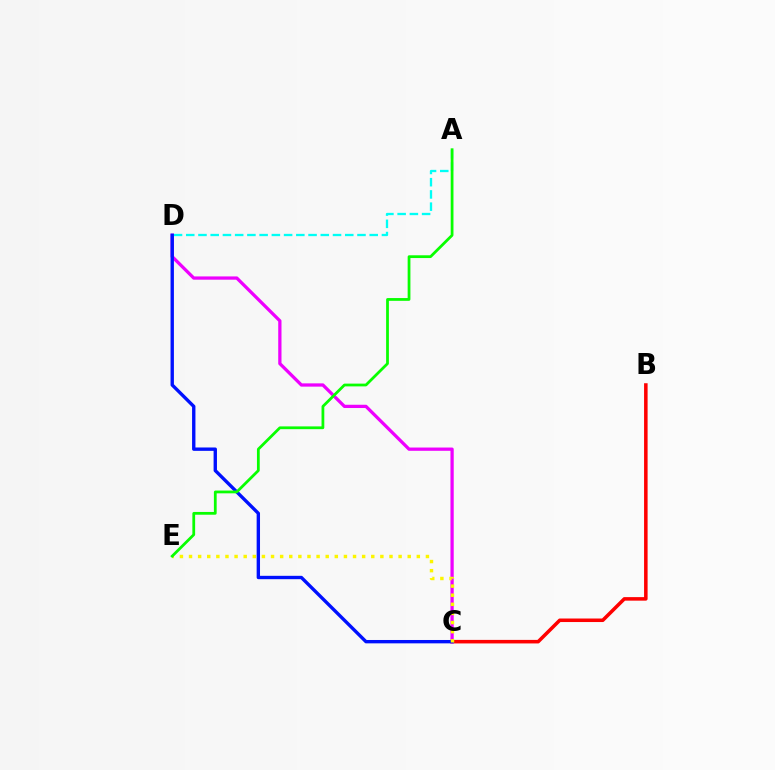{('B', 'C'): [{'color': '#ff0000', 'line_style': 'solid', 'thickness': 2.54}], ('A', 'D'): [{'color': '#00fff6', 'line_style': 'dashed', 'thickness': 1.66}], ('C', 'D'): [{'color': '#ee00ff', 'line_style': 'solid', 'thickness': 2.35}, {'color': '#0010ff', 'line_style': 'solid', 'thickness': 2.42}], ('C', 'E'): [{'color': '#fcf500', 'line_style': 'dotted', 'thickness': 2.48}], ('A', 'E'): [{'color': '#08ff00', 'line_style': 'solid', 'thickness': 1.99}]}